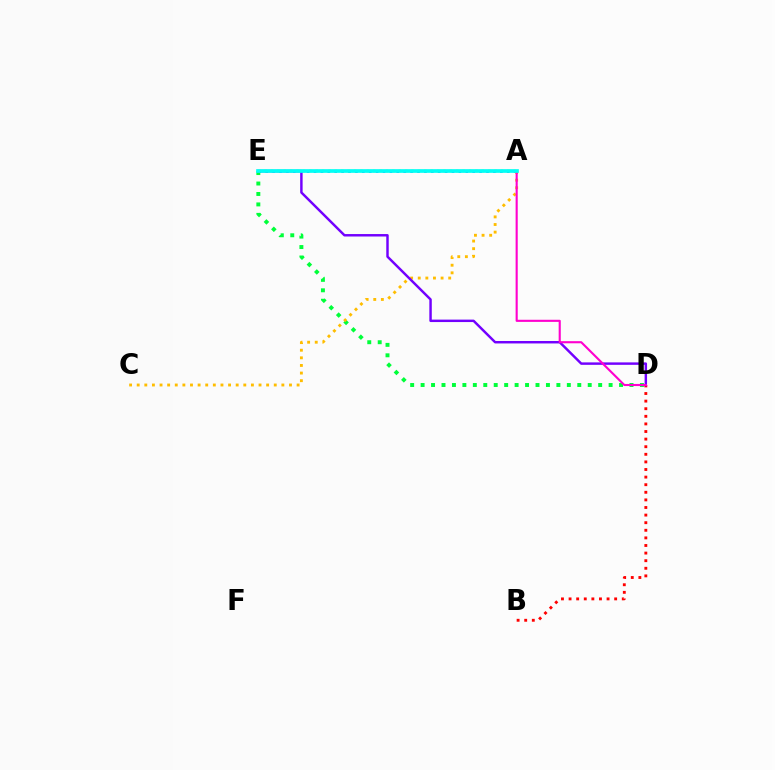{('B', 'D'): [{'color': '#ff0000', 'line_style': 'dotted', 'thickness': 2.06}], ('A', 'E'): [{'color': '#004bff', 'line_style': 'dotted', 'thickness': 1.87}, {'color': '#84ff00', 'line_style': 'dotted', 'thickness': 1.74}, {'color': '#00fff6', 'line_style': 'solid', 'thickness': 2.65}], ('D', 'E'): [{'color': '#00ff39', 'line_style': 'dotted', 'thickness': 2.84}, {'color': '#7200ff', 'line_style': 'solid', 'thickness': 1.76}], ('A', 'C'): [{'color': '#ffbd00', 'line_style': 'dotted', 'thickness': 2.07}], ('A', 'D'): [{'color': '#ff00cf', 'line_style': 'solid', 'thickness': 1.52}]}